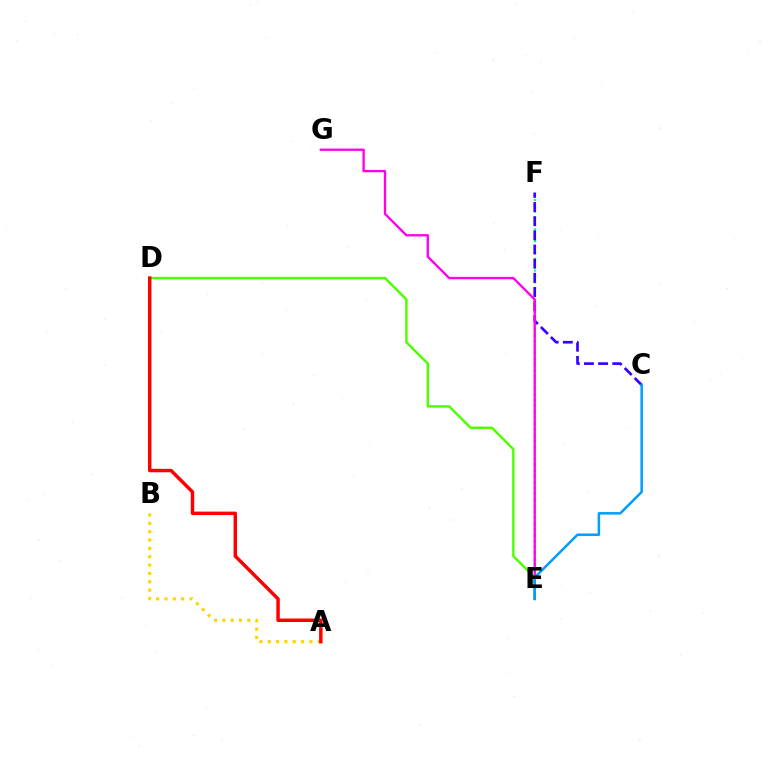{('E', 'F'): [{'color': '#00ff86', 'line_style': 'dotted', 'thickness': 1.6}], ('A', 'B'): [{'color': '#ffd500', 'line_style': 'dotted', 'thickness': 2.27}], ('C', 'F'): [{'color': '#3700ff', 'line_style': 'dashed', 'thickness': 1.92}], ('E', 'G'): [{'color': '#ff00ed', 'line_style': 'solid', 'thickness': 1.69}], ('D', 'E'): [{'color': '#4fff00', 'line_style': 'solid', 'thickness': 1.75}], ('C', 'E'): [{'color': '#009eff', 'line_style': 'solid', 'thickness': 1.81}], ('A', 'D'): [{'color': '#ff0000', 'line_style': 'solid', 'thickness': 2.49}]}